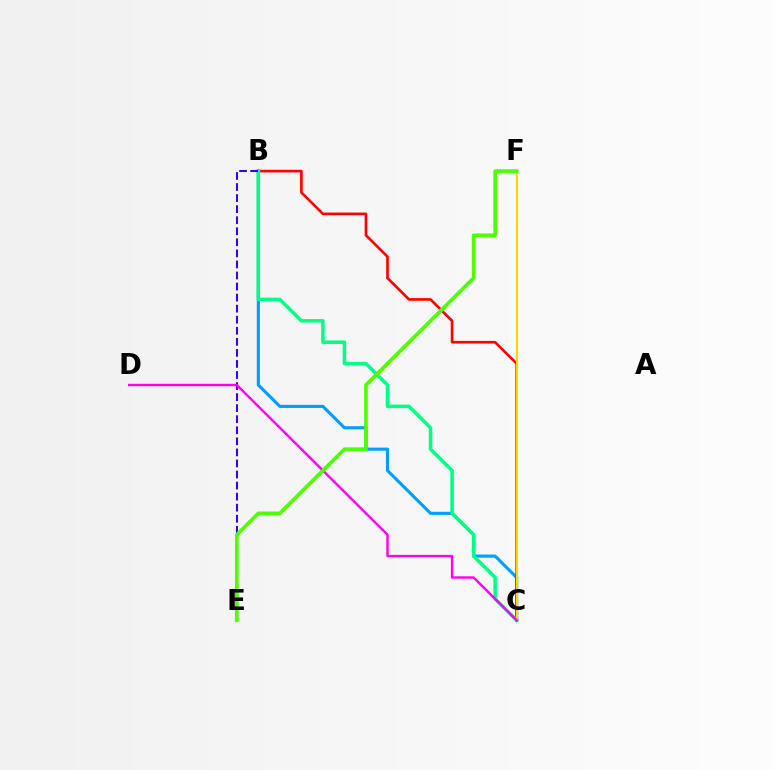{('B', 'C'): [{'color': '#009eff', 'line_style': 'solid', 'thickness': 2.24}, {'color': '#ff0000', 'line_style': 'solid', 'thickness': 1.92}, {'color': '#00ff86', 'line_style': 'solid', 'thickness': 2.54}], ('C', 'F'): [{'color': '#ffd500', 'line_style': 'solid', 'thickness': 1.58}], ('B', 'E'): [{'color': '#3700ff', 'line_style': 'dashed', 'thickness': 1.5}], ('C', 'D'): [{'color': '#ff00ed', 'line_style': 'solid', 'thickness': 1.74}], ('E', 'F'): [{'color': '#4fff00', 'line_style': 'solid', 'thickness': 2.64}]}